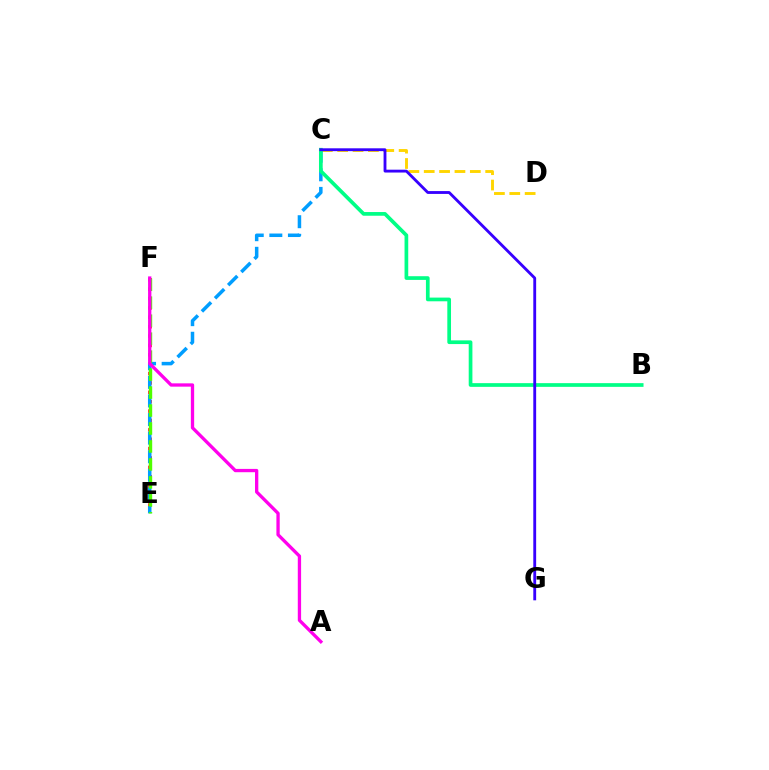{('E', 'F'): [{'color': '#ff0000', 'line_style': 'dotted', 'thickness': 2.55}, {'color': '#4fff00', 'line_style': 'dashed', 'thickness': 2.44}], ('C', 'D'): [{'color': '#ffd500', 'line_style': 'dashed', 'thickness': 2.09}], ('C', 'E'): [{'color': '#009eff', 'line_style': 'dashed', 'thickness': 2.53}], ('B', 'C'): [{'color': '#00ff86', 'line_style': 'solid', 'thickness': 2.66}], ('A', 'F'): [{'color': '#ff00ed', 'line_style': 'solid', 'thickness': 2.38}], ('C', 'G'): [{'color': '#3700ff', 'line_style': 'solid', 'thickness': 2.05}]}